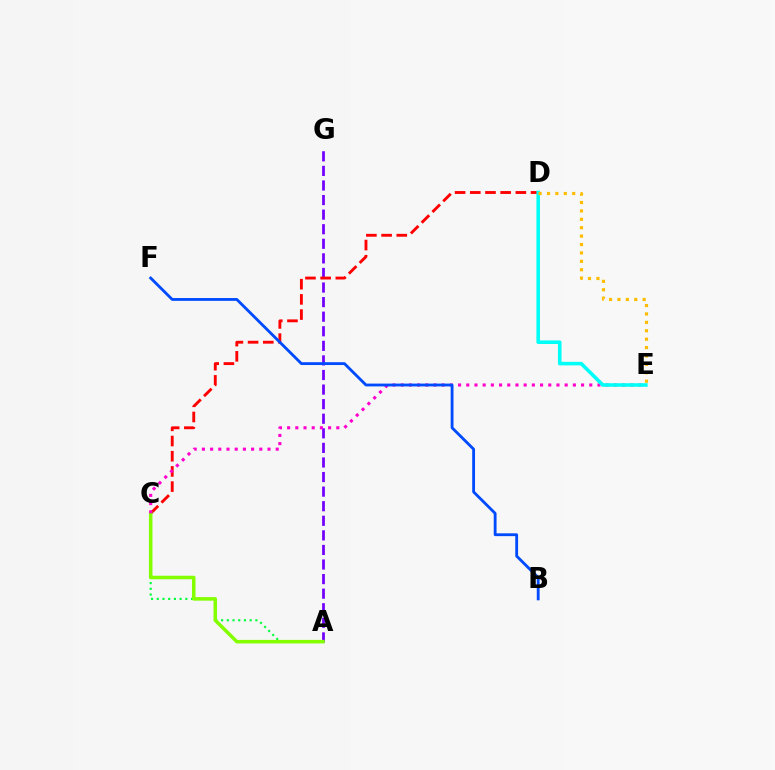{('A', 'G'): [{'color': '#7200ff', 'line_style': 'dashed', 'thickness': 1.98}], ('C', 'D'): [{'color': '#ff0000', 'line_style': 'dashed', 'thickness': 2.06}], ('A', 'C'): [{'color': '#00ff39', 'line_style': 'dotted', 'thickness': 1.55}, {'color': '#84ff00', 'line_style': 'solid', 'thickness': 2.54}], ('C', 'E'): [{'color': '#ff00cf', 'line_style': 'dotted', 'thickness': 2.23}], ('B', 'F'): [{'color': '#004bff', 'line_style': 'solid', 'thickness': 2.03}], ('D', 'E'): [{'color': '#00fff6', 'line_style': 'solid', 'thickness': 2.58}, {'color': '#ffbd00', 'line_style': 'dotted', 'thickness': 2.28}]}